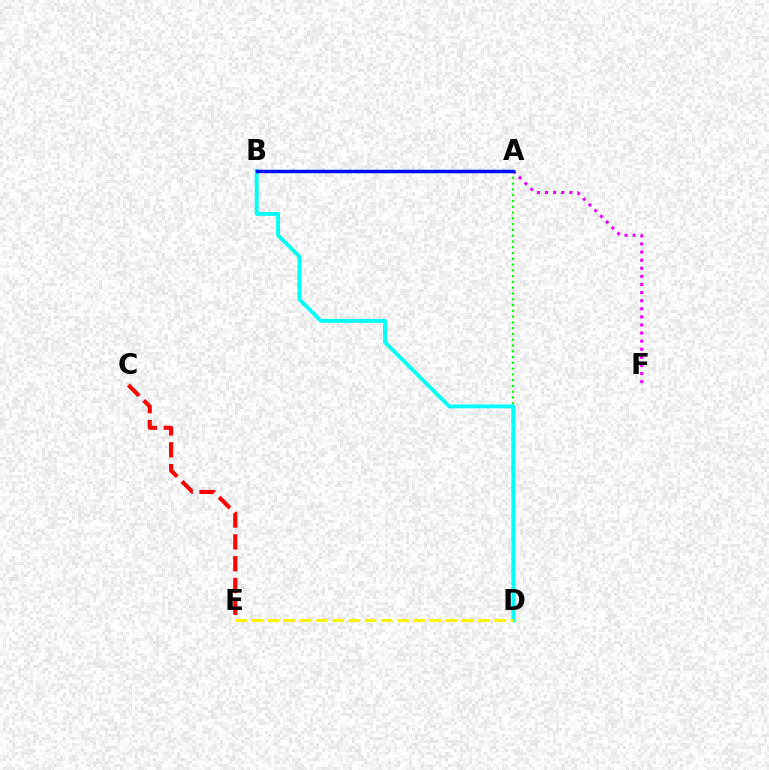{('C', 'E'): [{'color': '#ff0000', 'line_style': 'dashed', 'thickness': 2.97}], ('A', 'D'): [{'color': '#08ff00', 'line_style': 'dotted', 'thickness': 1.57}], ('B', 'D'): [{'color': '#00fff6', 'line_style': 'solid', 'thickness': 2.77}], ('A', 'F'): [{'color': '#ee00ff', 'line_style': 'dotted', 'thickness': 2.2}], ('D', 'E'): [{'color': '#fcf500', 'line_style': 'dashed', 'thickness': 2.2}], ('A', 'B'): [{'color': '#0010ff', 'line_style': 'solid', 'thickness': 2.5}]}